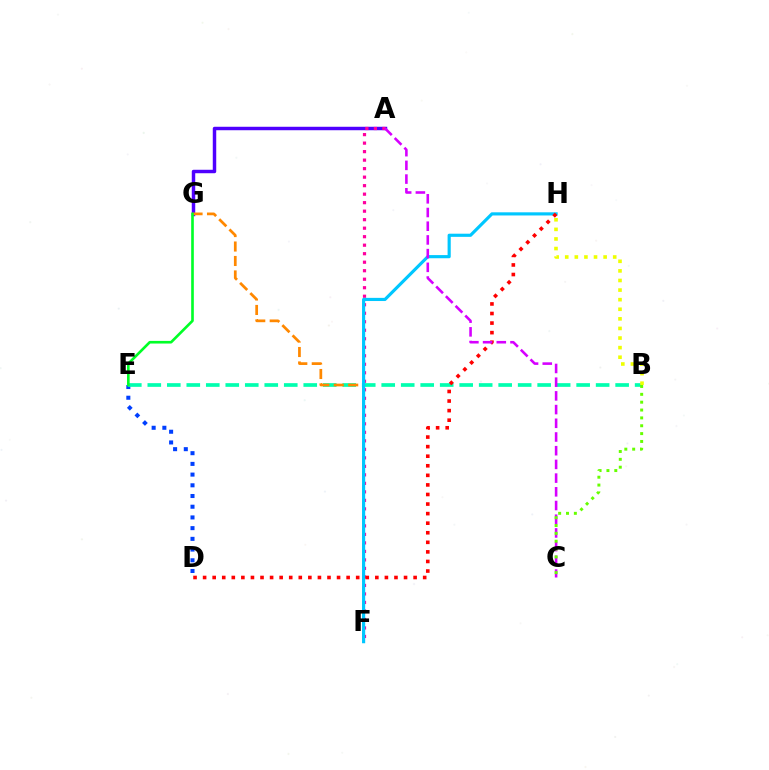{('D', 'E'): [{'color': '#003fff', 'line_style': 'dotted', 'thickness': 2.91}], ('B', 'E'): [{'color': '#00ffaf', 'line_style': 'dashed', 'thickness': 2.65}], ('A', 'G'): [{'color': '#4f00ff', 'line_style': 'solid', 'thickness': 2.49}], ('F', 'G'): [{'color': '#ff8800', 'line_style': 'dashed', 'thickness': 1.96}], ('A', 'F'): [{'color': '#ff00a0', 'line_style': 'dotted', 'thickness': 2.31}], ('F', 'H'): [{'color': '#00c7ff', 'line_style': 'solid', 'thickness': 2.27}], ('D', 'H'): [{'color': '#ff0000', 'line_style': 'dotted', 'thickness': 2.6}], ('E', 'G'): [{'color': '#00ff27', 'line_style': 'solid', 'thickness': 1.9}], ('B', 'H'): [{'color': '#eeff00', 'line_style': 'dotted', 'thickness': 2.61}], ('A', 'C'): [{'color': '#d600ff', 'line_style': 'dashed', 'thickness': 1.86}], ('B', 'C'): [{'color': '#66ff00', 'line_style': 'dotted', 'thickness': 2.13}]}